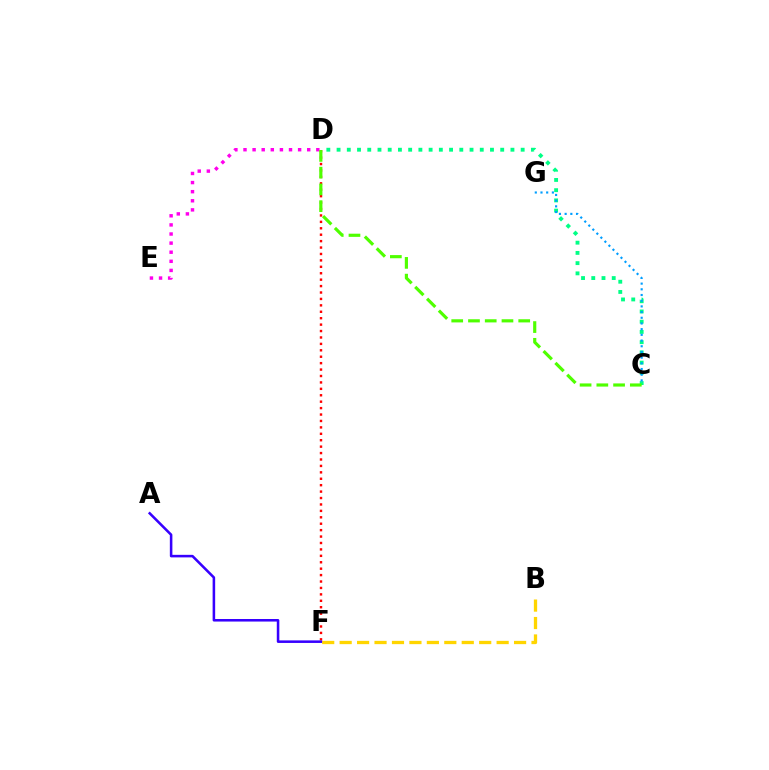{('B', 'F'): [{'color': '#ffd500', 'line_style': 'dashed', 'thickness': 2.37}], ('D', 'E'): [{'color': '#ff00ed', 'line_style': 'dotted', 'thickness': 2.47}], ('D', 'F'): [{'color': '#ff0000', 'line_style': 'dotted', 'thickness': 1.75}], ('C', 'D'): [{'color': '#00ff86', 'line_style': 'dotted', 'thickness': 2.78}, {'color': '#4fff00', 'line_style': 'dashed', 'thickness': 2.27}], ('C', 'G'): [{'color': '#009eff', 'line_style': 'dotted', 'thickness': 1.55}], ('A', 'F'): [{'color': '#3700ff', 'line_style': 'solid', 'thickness': 1.84}]}